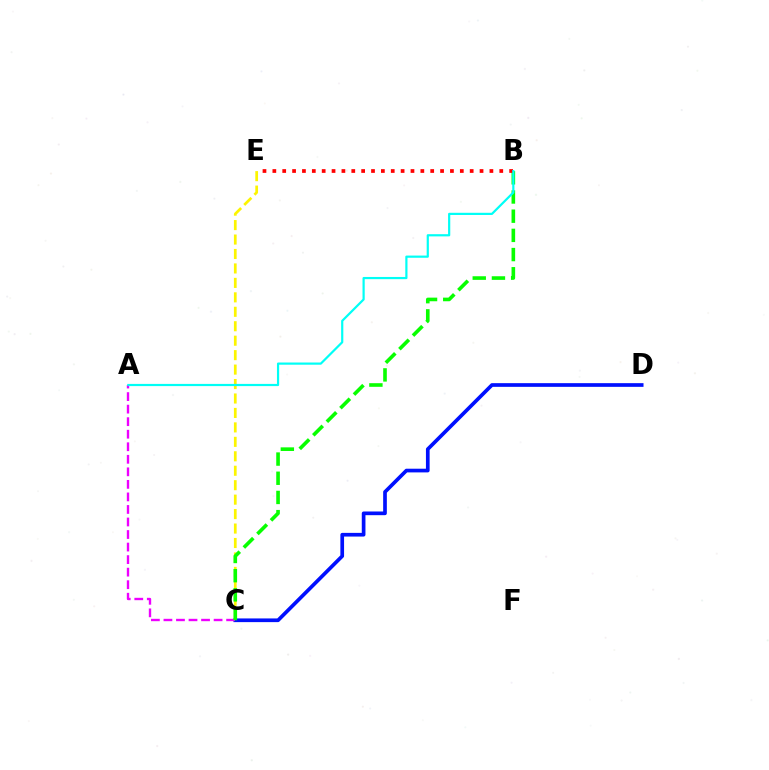{('C', 'E'): [{'color': '#fcf500', 'line_style': 'dashed', 'thickness': 1.96}], ('C', 'D'): [{'color': '#0010ff', 'line_style': 'solid', 'thickness': 2.65}], ('A', 'C'): [{'color': '#ee00ff', 'line_style': 'dashed', 'thickness': 1.7}], ('B', 'C'): [{'color': '#08ff00', 'line_style': 'dashed', 'thickness': 2.61}], ('B', 'E'): [{'color': '#ff0000', 'line_style': 'dotted', 'thickness': 2.68}], ('A', 'B'): [{'color': '#00fff6', 'line_style': 'solid', 'thickness': 1.58}]}